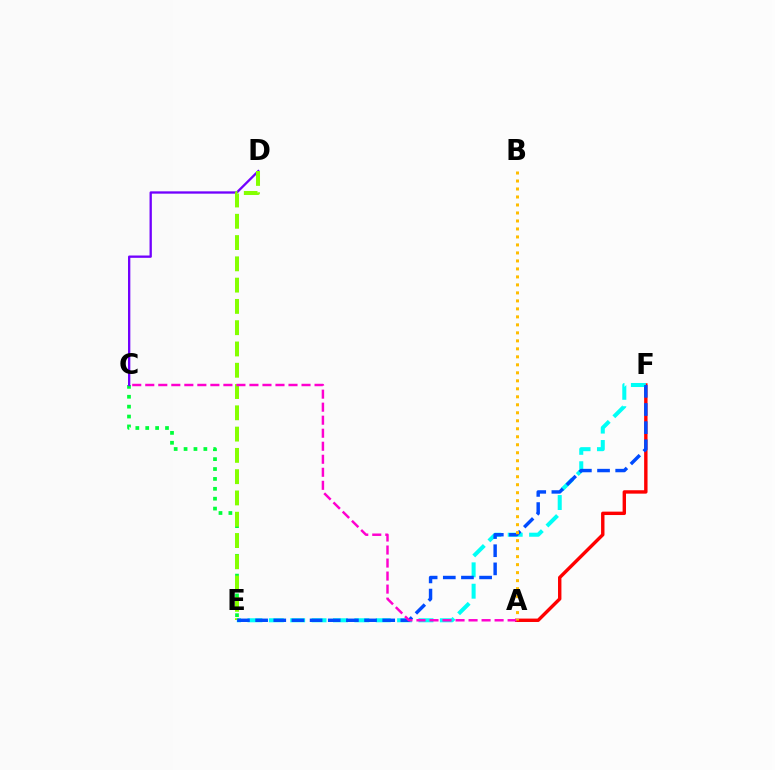{('C', 'E'): [{'color': '#00ff39', 'line_style': 'dotted', 'thickness': 2.69}], ('A', 'F'): [{'color': '#ff0000', 'line_style': 'solid', 'thickness': 2.45}], ('C', 'D'): [{'color': '#7200ff', 'line_style': 'solid', 'thickness': 1.67}], ('E', 'F'): [{'color': '#00fff6', 'line_style': 'dashed', 'thickness': 2.9}, {'color': '#004bff', 'line_style': 'dashed', 'thickness': 2.47}], ('D', 'E'): [{'color': '#84ff00', 'line_style': 'dashed', 'thickness': 2.89}], ('A', 'C'): [{'color': '#ff00cf', 'line_style': 'dashed', 'thickness': 1.77}], ('A', 'B'): [{'color': '#ffbd00', 'line_style': 'dotted', 'thickness': 2.17}]}